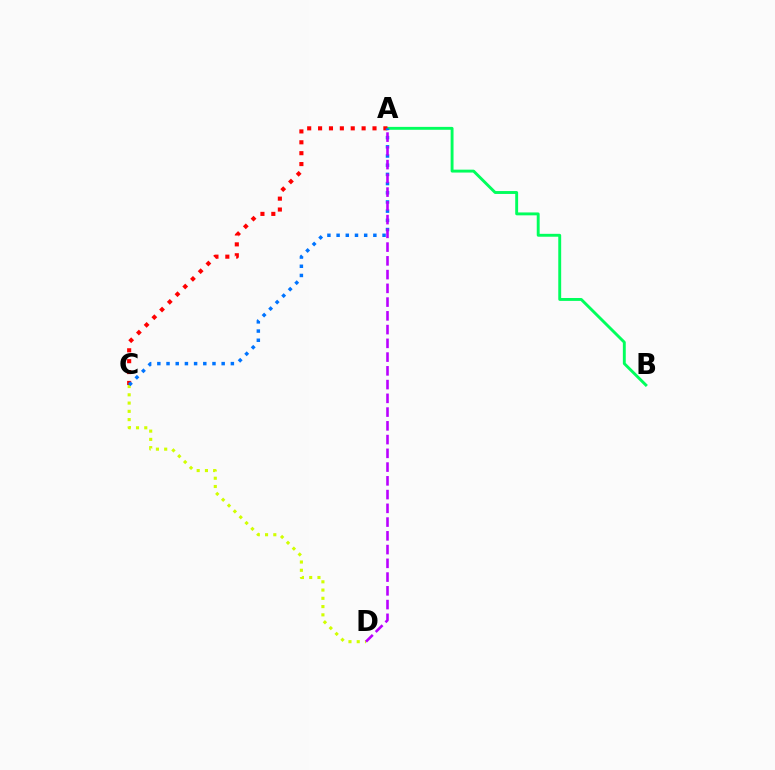{('A', 'B'): [{'color': '#00ff5c', 'line_style': 'solid', 'thickness': 2.09}], ('A', 'C'): [{'color': '#ff0000', 'line_style': 'dotted', 'thickness': 2.96}, {'color': '#0074ff', 'line_style': 'dotted', 'thickness': 2.5}], ('C', 'D'): [{'color': '#d1ff00', 'line_style': 'dotted', 'thickness': 2.24}], ('A', 'D'): [{'color': '#b900ff', 'line_style': 'dashed', 'thickness': 1.87}]}